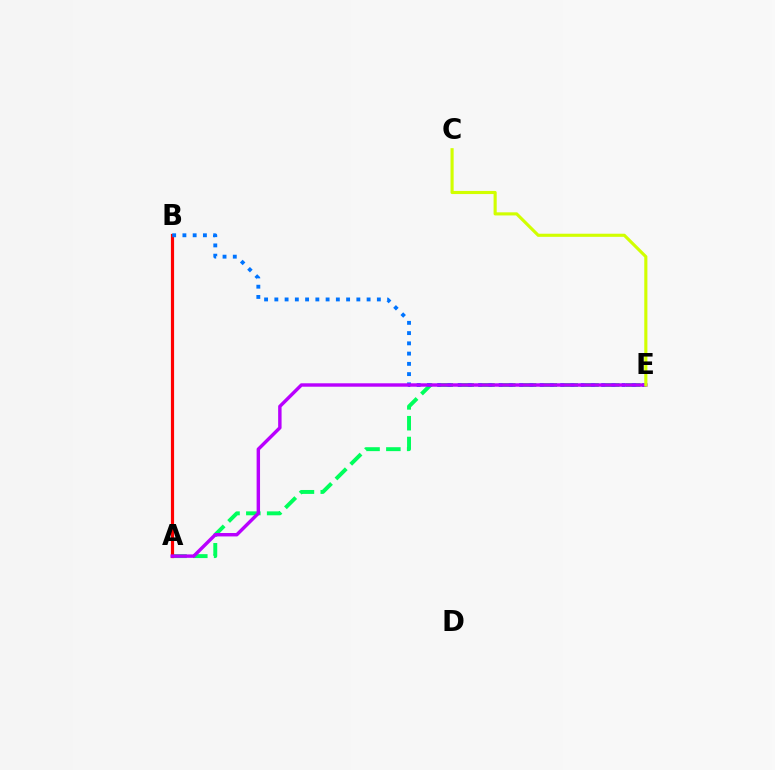{('A', 'E'): [{'color': '#00ff5c', 'line_style': 'dashed', 'thickness': 2.83}, {'color': '#b900ff', 'line_style': 'solid', 'thickness': 2.46}], ('A', 'B'): [{'color': '#ff0000', 'line_style': 'solid', 'thickness': 2.29}], ('B', 'E'): [{'color': '#0074ff', 'line_style': 'dotted', 'thickness': 2.79}], ('C', 'E'): [{'color': '#d1ff00', 'line_style': 'solid', 'thickness': 2.25}]}